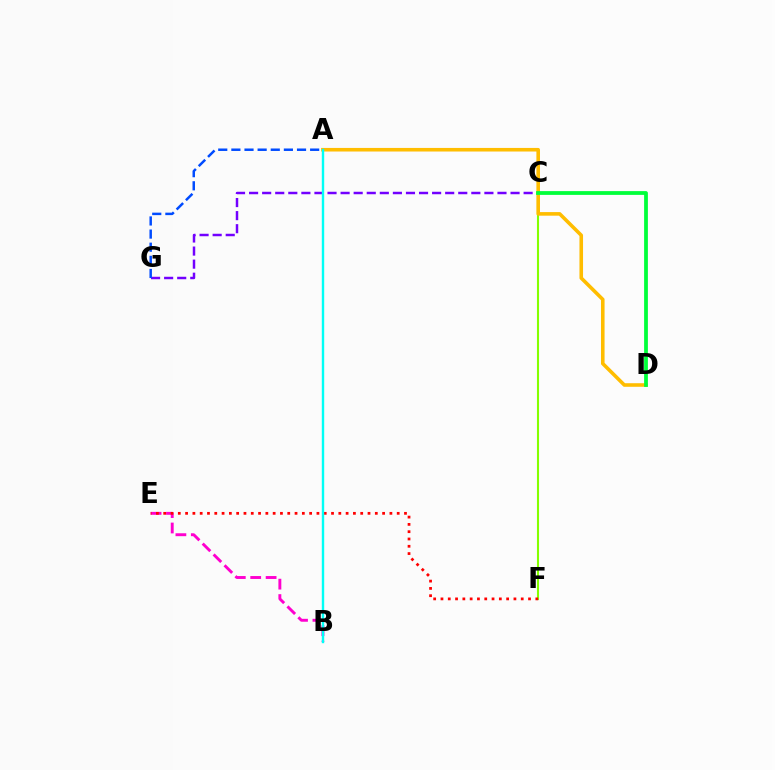{('C', 'F'): [{'color': '#84ff00', 'line_style': 'solid', 'thickness': 1.51}], ('B', 'E'): [{'color': '#ff00cf', 'line_style': 'dashed', 'thickness': 2.09}], ('E', 'F'): [{'color': '#ff0000', 'line_style': 'dotted', 'thickness': 1.98}], ('C', 'G'): [{'color': '#7200ff', 'line_style': 'dashed', 'thickness': 1.78}], ('A', 'D'): [{'color': '#ffbd00', 'line_style': 'solid', 'thickness': 2.58}], ('A', 'B'): [{'color': '#00fff6', 'line_style': 'solid', 'thickness': 1.73}], ('A', 'G'): [{'color': '#004bff', 'line_style': 'dashed', 'thickness': 1.78}], ('C', 'D'): [{'color': '#00ff39', 'line_style': 'solid', 'thickness': 2.72}]}